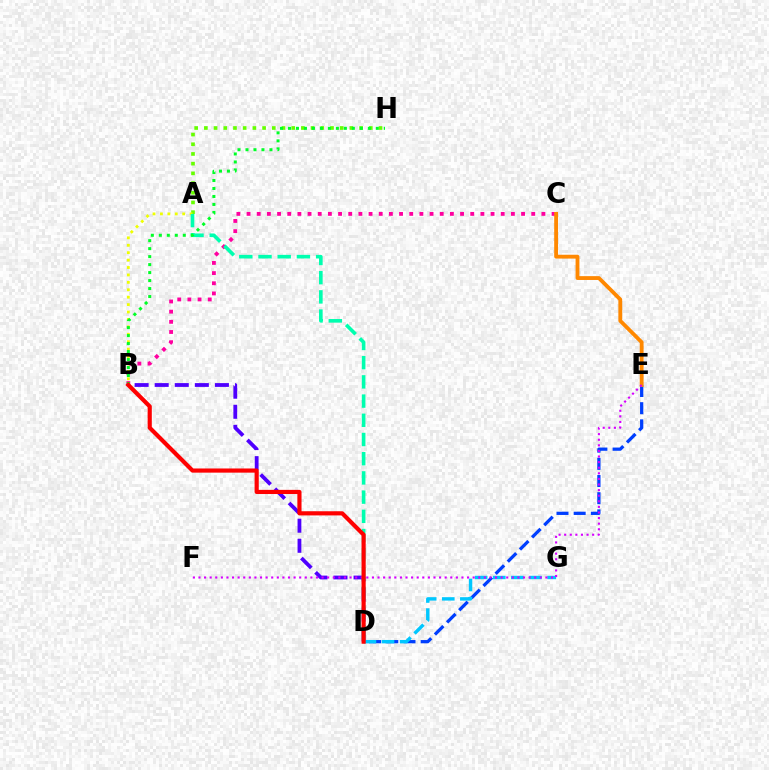{('D', 'E'): [{'color': '#003fff', 'line_style': 'dashed', 'thickness': 2.33}], ('A', 'H'): [{'color': '#66ff00', 'line_style': 'dotted', 'thickness': 2.64}], ('B', 'D'): [{'color': '#4f00ff', 'line_style': 'dashed', 'thickness': 2.73}, {'color': '#ff0000', 'line_style': 'solid', 'thickness': 3.0}], ('D', 'G'): [{'color': '#00c7ff', 'line_style': 'dashed', 'thickness': 2.46}], ('B', 'C'): [{'color': '#ff00a0', 'line_style': 'dotted', 'thickness': 2.76}], ('A', 'B'): [{'color': '#eeff00', 'line_style': 'dotted', 'thickness': 2.02}], ('A', 'D'): [{'color': '#00ffaf', 'line_style': 'dashed', 'thickness': 2.61}], ('C', 'E'): [{'color': '#ff8800', 'line_style': 'solid', 'thickness': 2.76}], ('B', 'H'): [{'color': '#00ff27', 'line_style': 'dotted', 'thickness': 2.17}], ('E', 'F'): [{'color': '#d600ff', 'line_style': 'dotted', 'thickness': 1.52}]}